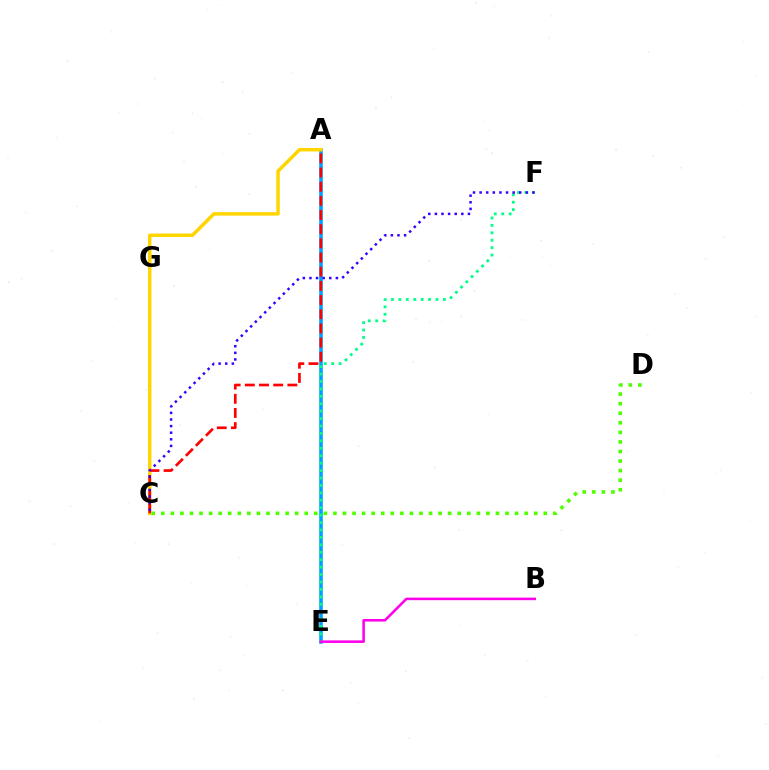{('A', 'E'): [{'color': '#009eff', 'line_style': 'solid', 'thickness': 2.56}], ('E', 'F'): [{'color': '#00ff86', 'line_style': 'dotted', 'thickness': 2.02}], ('A', 'C'): [{'color': '#ffd500', 'line_style': 'solid', 'thickness': 2.51}, {'color': '#ff0000', 'line_style': 'dashed', 'thickness': 1.93}], ('B', 'E'): [{'color': '#ff00ed', 'line_style': 'solid', 'thickness': 1.84}], ('C', 'F'): [{'color': '#3700ff', 'line_style': 'dotted', 'thickness': 1.8}], ('C', 'D'): [{'color': '#4fff00', 'line_style': 'dotted', 'thickness': 2.6}]}